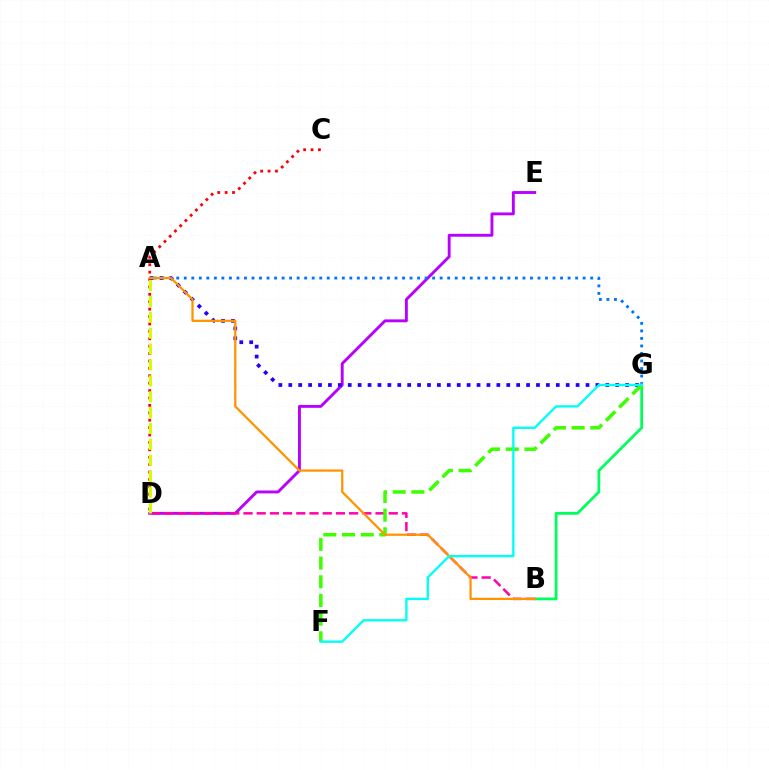{('D', 'E'): [{'color': '#b900ff', 'line_style': 'solid', 'thickness': 2.07}], ('A', 'G'): [{'color': '#2500ff', 'line_style': 'dotted', 'thickness': 2.69}, {'color': '#0074ff', 'line_style': 'dotted', 'thickness': 2.04}], ('B', 'D'): [{'color': '#ff00ac', 'line_style': 'dashed', 'thickness': 1.79}], ('B', 'G'): [{'color': '#00ff5c', 'line_style': 'solid', 'thickness': 2.0}], ('C', 'D'): [{'color': '#ff0000', 'line_style': 'dotted', 'thickness': 2.01}], ('A', 'D'): [{'color': '#d1ff00', 'line_style': 'dashed', 'thickness': 2.16}], ('F', 'G'): [{'color': '#3dff00', 'line_style': 'dashed', 'thickness': 2.54}, {'color': '#00fff6', 'line_style': 'solid', 'thickness': 1.69}], ('A', 'B'): [{'color': '#ff9400', 'line_style': 'solid', 'thickness': 1.62}]}